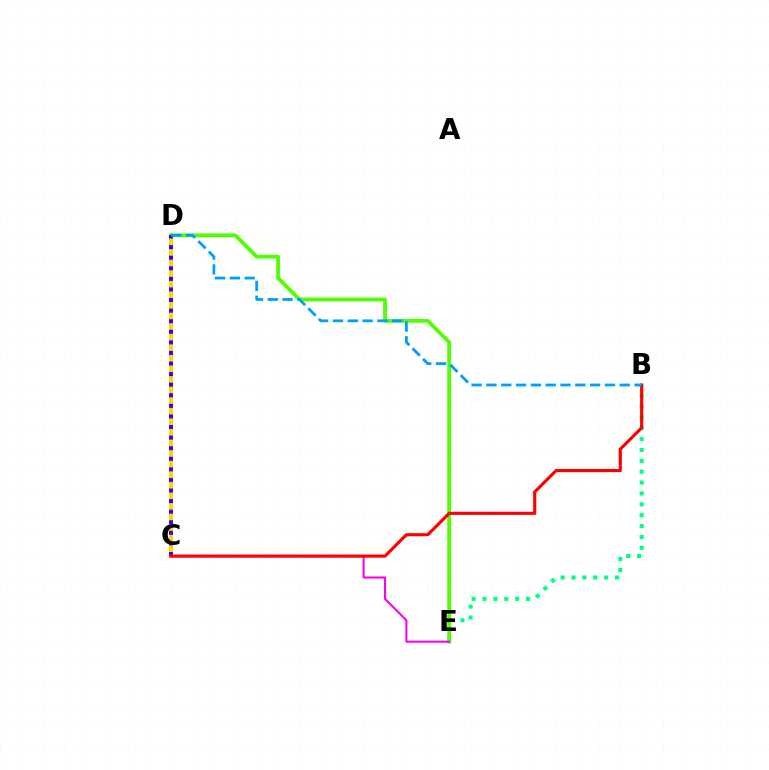{('C', 'D'): [{'color': '#ffd500', 'line_style': 'solid', 'thickness': 2.88}, {'color': '#3700ff', 'line_style': 'dotted', 'thickness': 2.88}], ('B', 'E'): [{'color': '#00ff86', 'line_style': 'dotted', 'thickness': 2.95}], ('D', 'E'): [{'color': '#4fff00', 'line_style': 'solid', 'thickness': 2.72}], ('C', 'E'): [{'color': '#ff00ed', 'line_style': 'solid', 'thickness': 1.5}], ('B', 'C'): [{'color': '#ff0000', 'line_style': 'solid', 'thickness': 2.26}], ('B', 'D'): [{'color': '#009eff', 'line_style': 'dashed', 'thickness': 2.01}]}